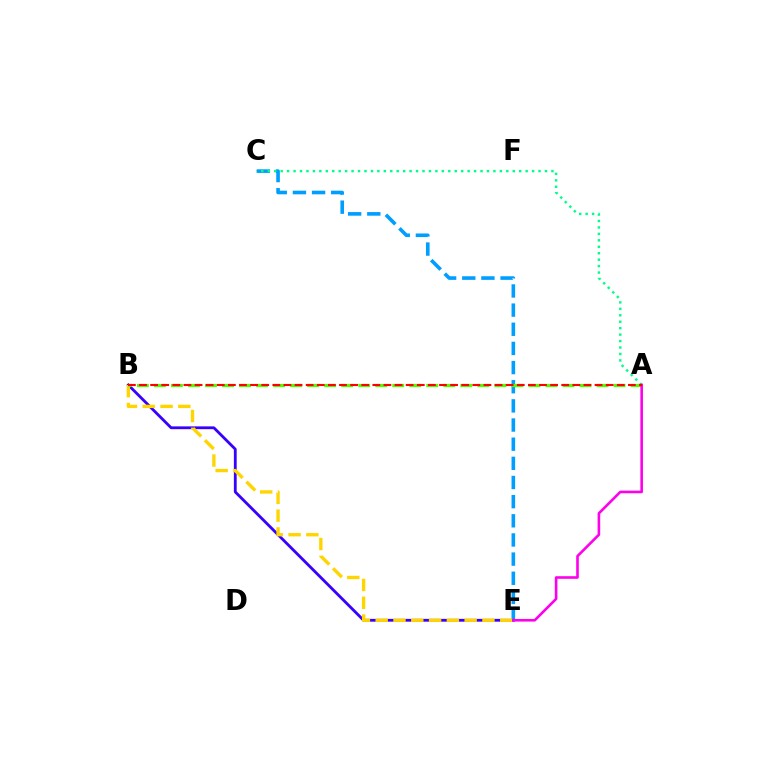{('C', 'E'): [{'color': '#009eff', 'line_style': 'dashed', 'thickness': 2.6}], ('B', 'E'): [{'color': '#3700ff', 'line_style': 'solid', 'thickness': 2.02}, {'color': '#ffd500', 'line_style': 'dashed', 'thickness': 2.42}], ('A', 'B'): [{'color': '#4fff00', 'line_style': 'dashed', 'thickness': 2.31}, {'color': '#ff0000', 'line_style': 'dashed', 'thickness': 1.51}], ('A', 'C'): [{'color': '#00ff86', 'line_style': 'dotted', 'thickness': 1.75}], ('A', 'E'): [{'color': '#ff00ed', 'line_style': 'solid', 'thickness': 1.88}]}